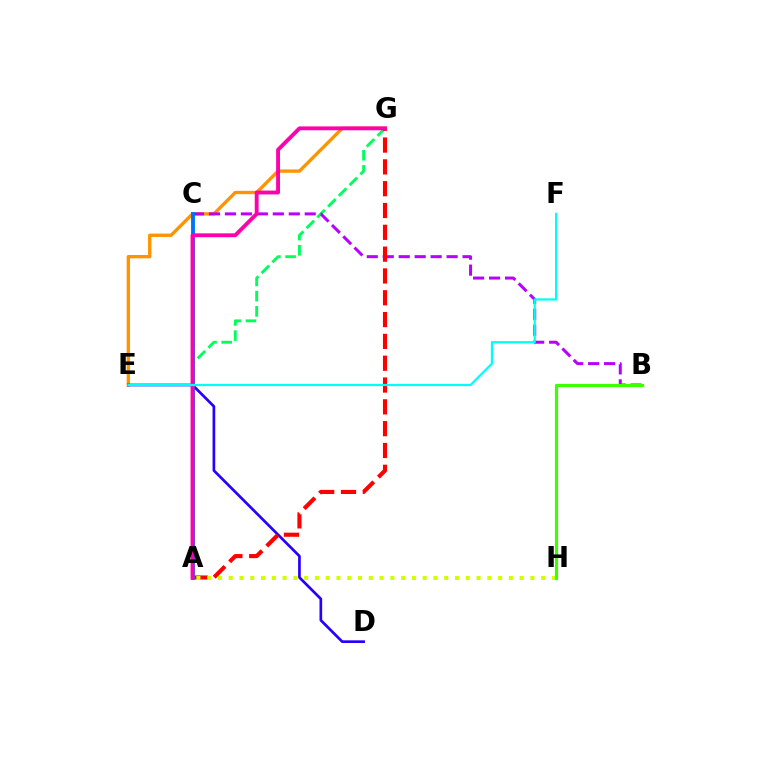{('A', 'G'): [{'color': '#00ff5c', 'line_style': 'dashed', 'thickness': 2.07}, {'color': '#ff0000', 'line_style': 'dashed', 'thickness': 2.96}, {'color': '#ff00ac', 'line_style': 'solid', 'thickness': 2.79}], ('E', 'G'): [{'color': '#ff9400', 'line_style': 'solid', 'thickness': 2.42}], ('B', 'C'): [{'color': '#b900ff', 'line_style': 'dashed', 'thickness': 2.17}], ('D', 'E'): [{'color': '#2500ff', 'line_style': 'solid', 'thickness': 1.93}], ('A', 'C'): [{'color': '#0074ff', 'line_style': 'solid', 'thickness': 2.8}], ('A', 'H'): [{'color': '#d1ff00', 'line_style': 'dotted', 'thickness': 2.93}], ('E', 'F'): [{'color': '#00fff6', 'line_style': 'solid', 'thickness': 1.61}], ('B', 'H'): [{'color': '#3dff00', 'line_style': 'solid', 'thickness': 2.3}]}